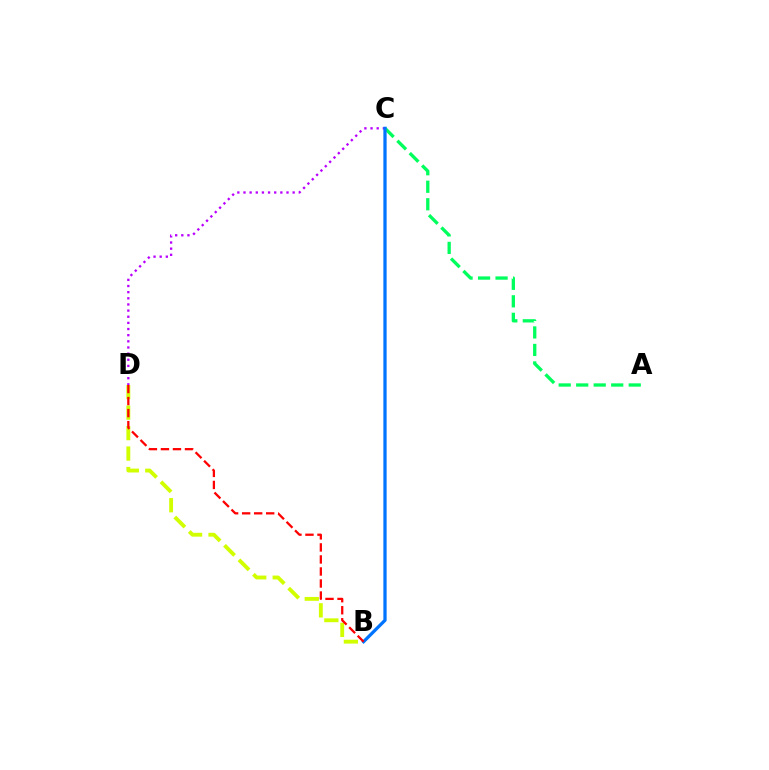{('B', 'D'): [{'color': '#d1ff00', 'line_style': 'dashed', 'thickness': 2.78}, {'color': '#ff0000', 'line_style': 'dashed', 'thickness': 1.63}], ('C', 'D'): [{'color': '#b900ff', 'line_style': 'dotted', 'thickness': 1.67}], ('A', 'C'): [{'color': '#00ff5c', 'line_style': 'dashed', 'thickness': 2.38}], ('B', 'C'): [{'color': '#0074ff', 'line_style': 'solid', 'thickness': 2.35}]}